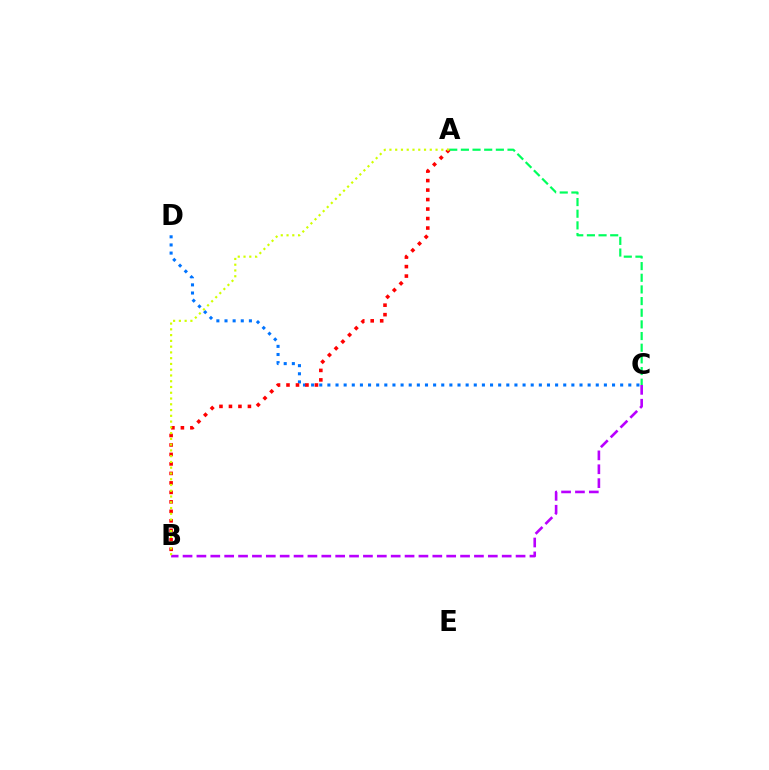{('C', 'D'): [{'color': '#0074ff', 'line_style': 'dotted', 'thickness': 2.21}], ('B', 'C'): [{'color': '#b900ff', 'line_style': 'dashed', 'thickness': 1.89}], ('A', 'C'): [{'color': '#00ff5c', 'line_style': 'dashed', 'thickness': 1.58}], ('A', 'B'): [{'color': '#ff0000', 'line_style': 'dotted', 'thickness': 2.58}, {'color': '#d1ff00', 'line_style': 'dotted', 'thickness': 1.57}]}